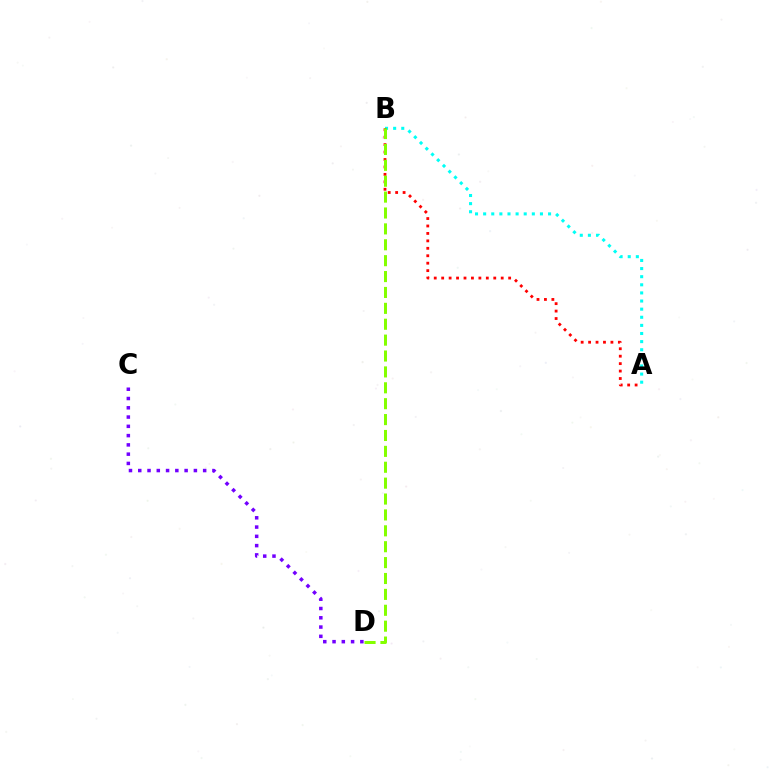{('A', 'B'): [{'color': '#00fff6', 'line_style': 'dotted', 'thickness': 2.2}, {'color': '#ff0000', 'line_style': 'dotted', 'thickness': 2.02}], ('C', 'D'): [{'color': '#7200ff', 'line_style': 'dotted', 'thickness': 2.52}], ('B', 'D'): [{'color': '#84ff00', 'line_style': 'dashed', 'thickness': 2.16}]}